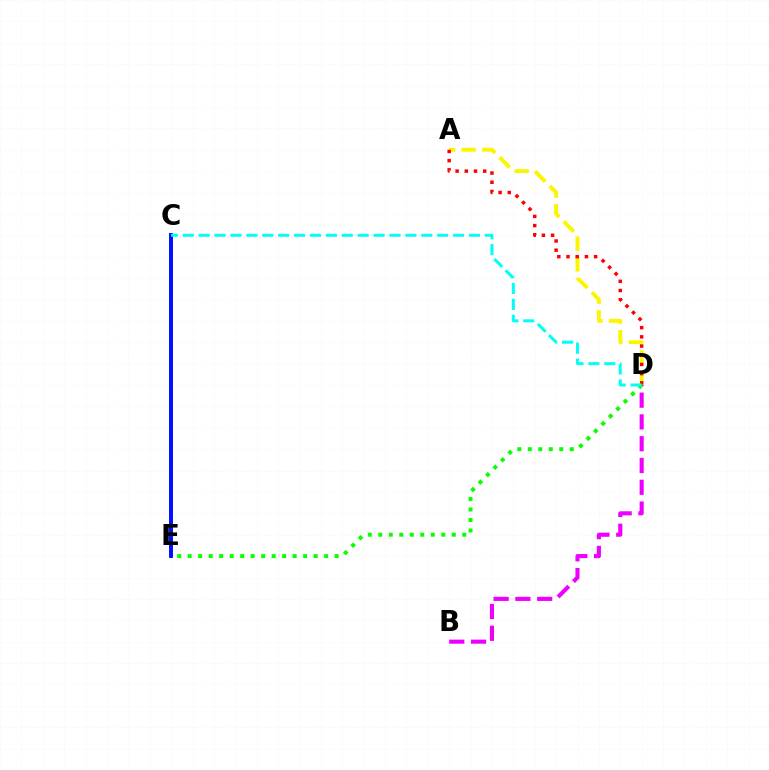{('A', 'D'): [{'color': '#fcf500', 'line_style': 'dashed', 'thickness': 2.8}, {'color': '#ff0000', 'line_style': 'dotted', 'thickness': 2.5}], ('C', 'E'): [{'color': '#0010ff', 'line_style': 'solid', 'thickness': 2.84}], ('B', 'D'): [{'color': '#ee00ff', 'line_style': 'dashed', 'thickness': 2.96}], ('D', 'E'): [{'color': '#08ff00', 'line_style': 'dotted', 'thickness': 2.85}], ('C', 'D'): [{'color': '#00fff6', 'line_style': 'dashed', 'thickness': 2.16}]}